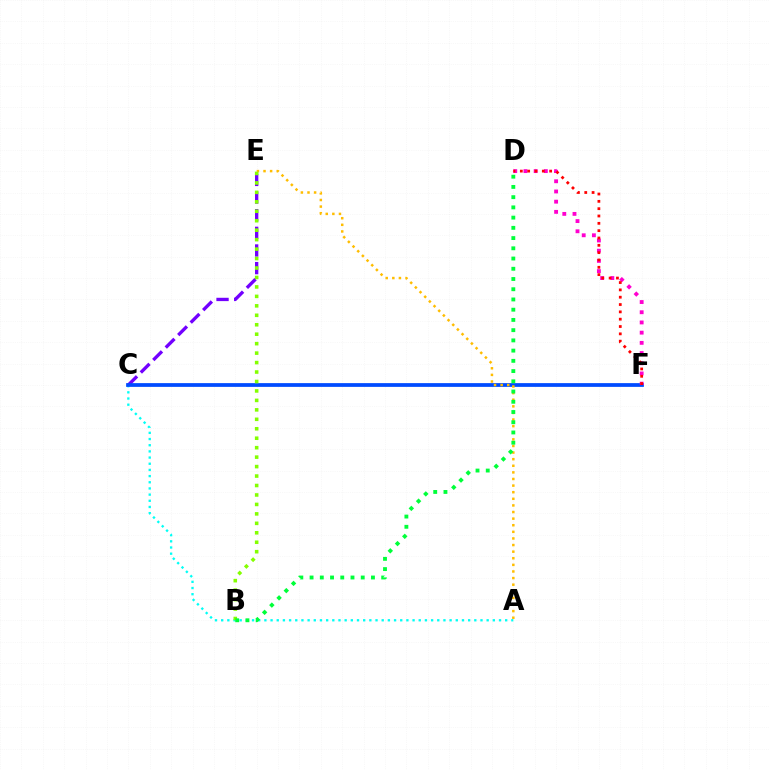{('A', 'C'): [{'color': '#00fff6', 'line_style': 'dotted', 'thickness': 1.68}], ('C', 'E'): [{'color': '#7200ff', 'line_style': 'dashed', 'thickness': 2.4}], ('C', 'F'): [{'color': '#004bff', 'line_style': 'solid', 'thickness': 2.7}], ('A', 'E'): [{'color': '#ffbd00', 'line_style': 'dotted', 'thickness': 1.79}], ('D', 'F'): [{'color': '#ff00cf', 'line_style': 'dotted', 'thickness': 2.77}, {'color': '#ff0000', 'line_style': 'dotted', 'thickness': 1.99}], ('B', 'E'): [{'color': '#84ff00', 'line_style': 'dotted', 'thickness': 2.57}], ('B', 'D'): [{'color': '#00ff39', 'line_style': 'dotted', 'thickness': 2.78}]}